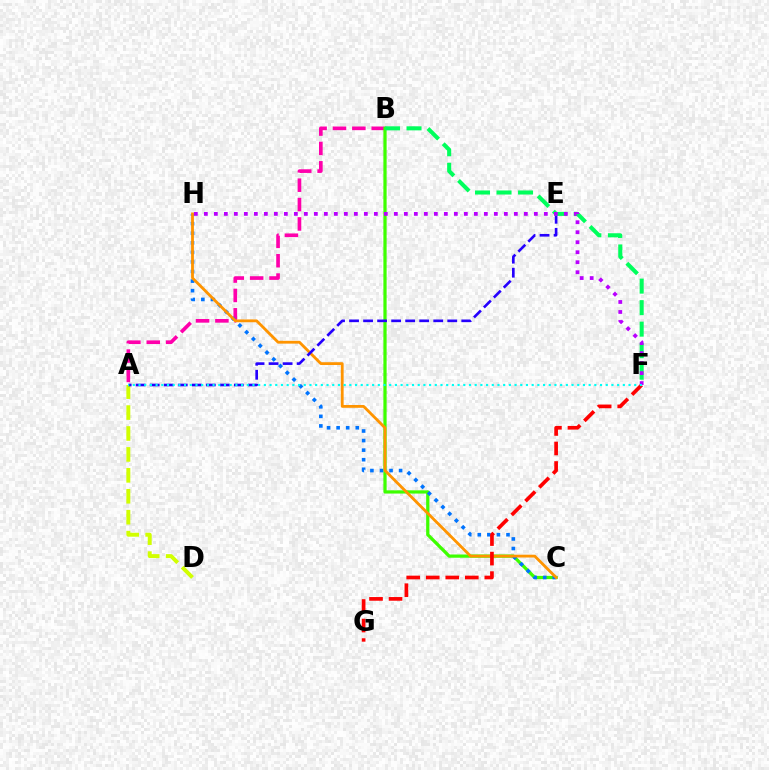{('A', 'B'): [{'color': '#ff00ac', 'line_style': 'dashed', 'thickness': 2.63}], ('A', 'D'): [{'color': '#d1ff00', 'line_style': 'dashed', 'thickness': 2.84}], ('B', 'C'): [{'color': '#3dff00', 'line_style': 'solid', 'thickness': 2.33}], ('C', 'H'): [{'color': '#0074ff', 'line_style': 'dotted', 'thickness': 2.6}, {'color': '#ff9400', 'line_style': 'solid', 'thickness': 2.02}], ('A', 'E'): [{'color': '#2500ff', 'line_style': 'dashed', 'thickness': 1.91}], ('B', 'F'): [{'color': '#00ff5c', 'line_style': 'dashed', 'thickness': 2.92}], ('F', 'G'): [{'color': '#ff0000', 'line_style': 'dashed', 'thickness': 2.65}], ('F', 'H'): [{'color': '#b900ff', 'line_style': 'dotted', 'thickness': 2.72}], ('A', 'F'): [{'color': '#00fff6', 'line_style': 'dotted', 'thickness': 1.55}]}